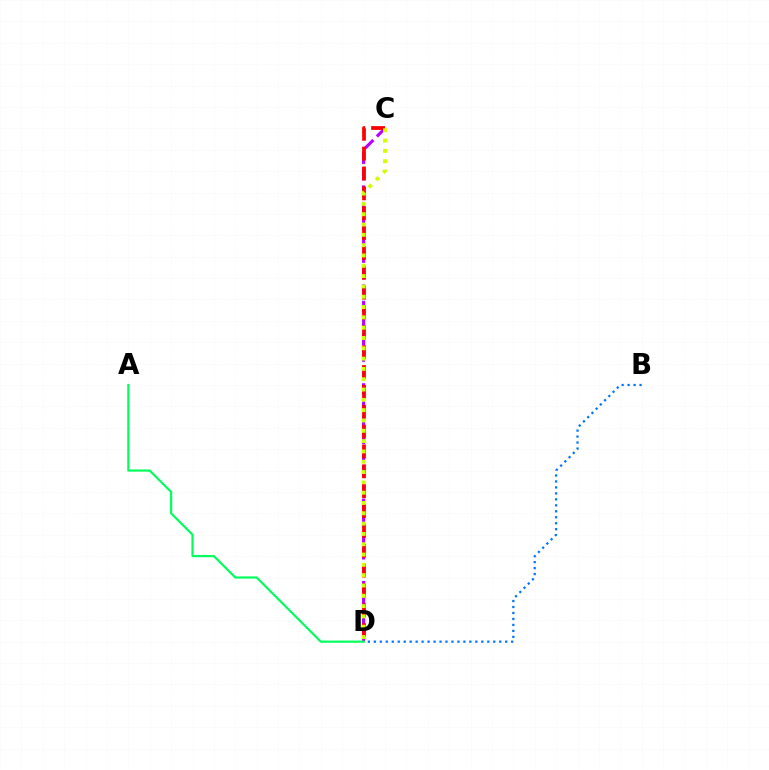{('C', 'D'): [{'color': '#b900ff', 'line_style': 'dashed', 'thickness': 2.24}, {'color': '#ff0000', 'line_style': 'dashed', 'thickness': 2.7}, {'color': '#d1ff00', 'line_style': 'dotted', 'thickness': 2.8}], ('B', 'D'): [{'color': '#0074ff', 'line_style': 'dotted', 'thickness': 1.62}], ('A', 'D'): [{'color': '#00ff5c', 'line_style': 'solid', 'thickness': 1.57}]}